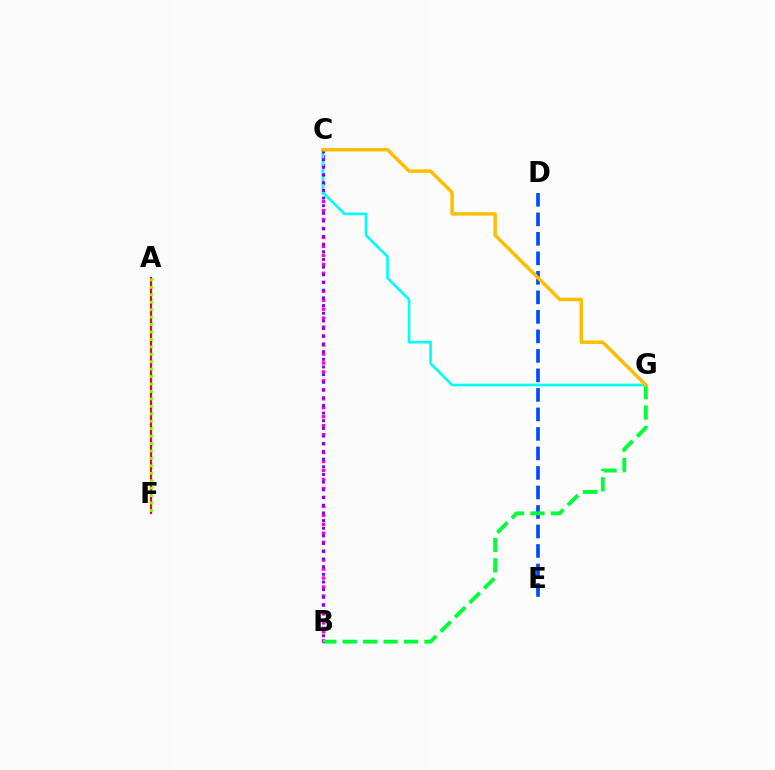{('B', 'C'): [{'color': '#ff00cf', 'line_style': 'dotted', 'thickness': 2.44}, {'color': '#7200ff', 'line_style': 'dotted', 'thickness': 2.09}], ('A', 'F'): [{'color': '#ff0000', 'line_style': 'solid', 'thickness': 1.56}, {'color': '#84ff00', 'line_style': 'dotted', 'thickness': 2.02}], ('D', 'E'): [{'color': '#004bff', 'line_style': 'dashed', 'thickness': 2.65}], ('B', 'G'): [{'color': '#00ff39', 'line_style': 'dashed', 'thickness': 2.78}], ('C', 'G'): [{'color': '#00fff6', 'line_style': 'solid', 'thickness': 1.91}, {'color': '#ffbd00', 'line_style': 'solid', 'thickness': 2.5}]}